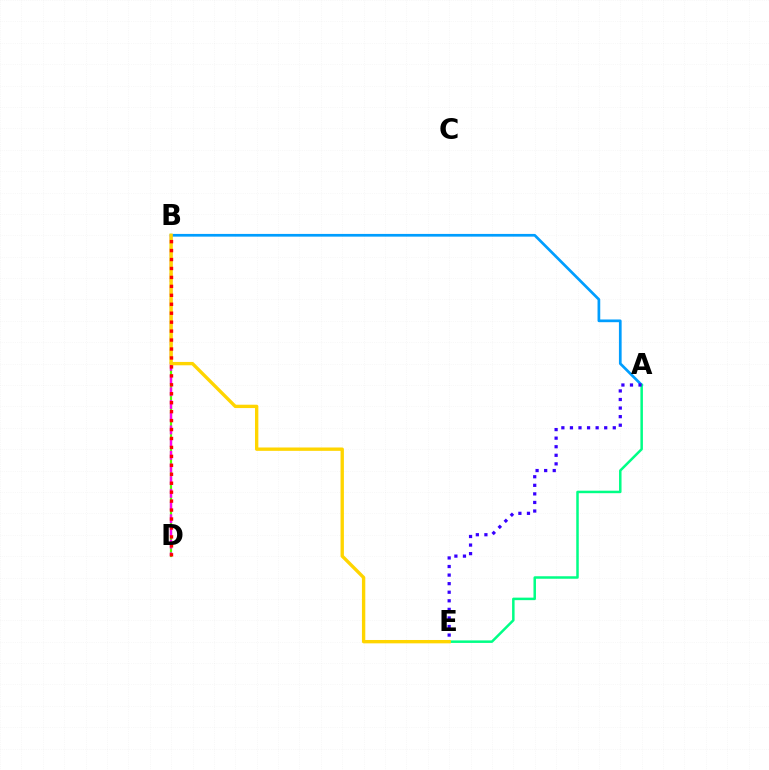{('B', 'D'): [{'color': '#4fff00', 'line_style': 'solid', 'thickness': 1.59}, {'color': '#ff00ed', 'line_style': 'dashed', 'thickness': 1.72}, {'color': '#ff0000', 'line_style': 'dotted', 'thickness': 2.43}], ('A', 'B'): [{'color': '#009eff', 'line_style': 'solid', 'thickness': 1.95}], ('A', 'E'): [{'color': '#00ff86', 'line_style': 'solid', 'thickness': 1.8}, {'color': '#3700ff', 'line_style': 'dotted', 'thickness': 2.33}], ('B', 'E'): [{'color': '#ffd500', 'line_style': 'solid', 'thickness': 2.42}]}